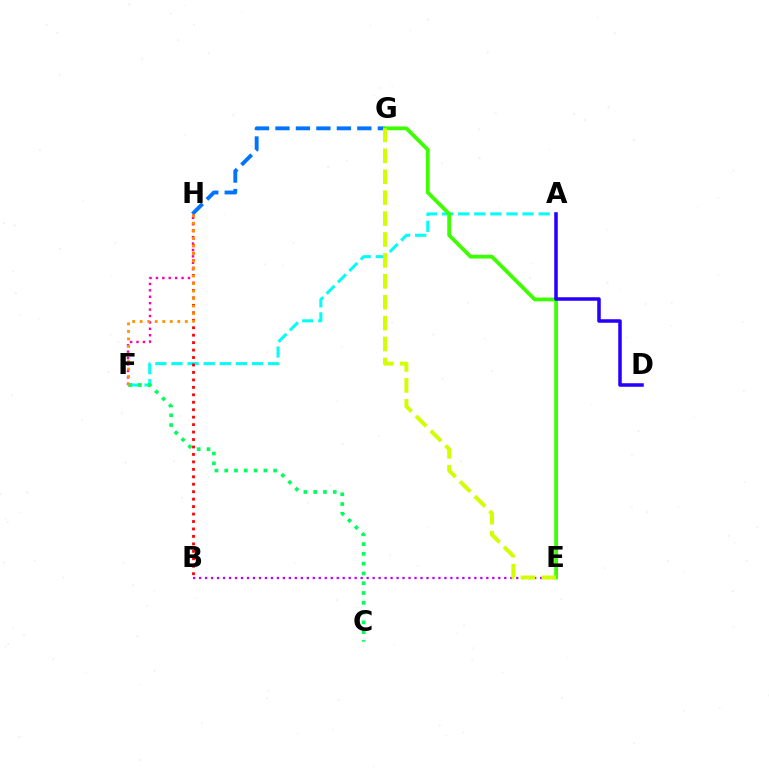{('A', 'F'): [{'color': '#00fff6', 'line_style': 'dashed', 'thickness': 2.19}], ('G', 'H'): [{'color': '#0074ff', 'line_style': 'dashed', 'thickness': 2.78}], ('F', 'H'): [{'color': '#ff00ac', 'line_style': 'dotted', 'thickness': 1.74}, {'color': '#ff9400', 'line_style': 'dotted', 'thickness': 2.04}], ('B', 'E'): [{'color': '#b900ff', 'line_style': 'dotted', 'thickness': 1.63}], ('C', 'F'): [{'color': '#00ff5c', 'line_style': 'dotted', 'thickness': 2.66}], ('E', 'G'): [{'color': '#3dff00', 'line_style': 'solid', 'thickness': 2.73}, {'color': '#d1ff00', 'line_style': 'dashed', 'thickness': 2.84}], ('A', 'D'): [{'color': '#2500ff', 'line_style': 'solid', 'thickness': 2.54}], ('B', 'H'): [{'color': '#ff0000', 'line_style': 'dotted', 'thickness': 2.03}]}